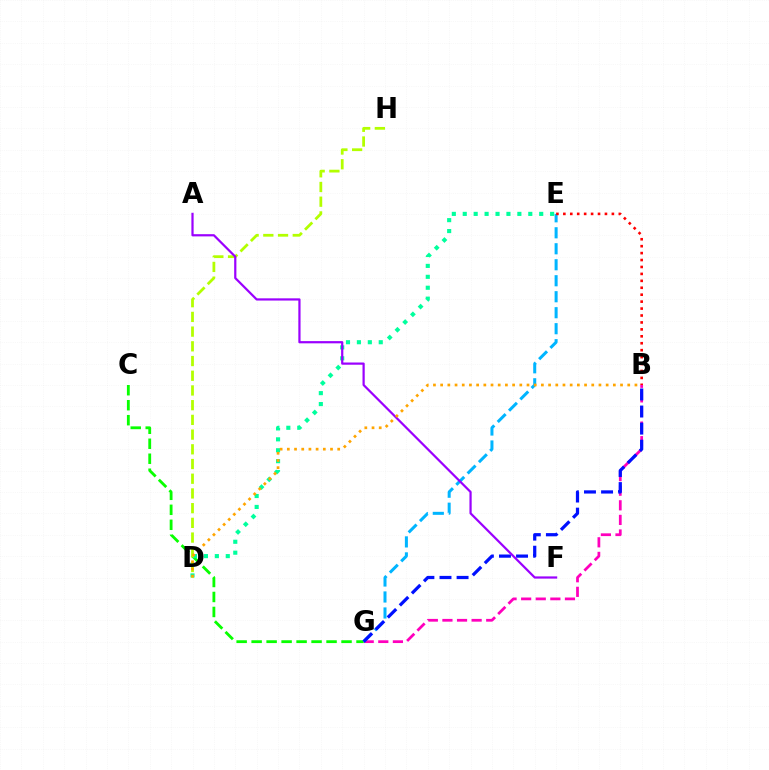{('B', 'G'): [{'color': '#ff00bd', 'line_style': 'dashed', 'thickness': 1.98}, {'color': '#0010ff', 'line_style': 'dashed', 'thickness': 2.32}], ('C', 'G'): [{'color': '#08ff00', 'line_style': 'dashed', 'thickness': 2.04}], ('D', 'E'): [{'color': '#00ff9d', 'line_style': 'dotted', 'thickness': 2.97}], ('D', 'H'): [{'color': '#b3ff00', 'line_style': 'dashed', 'thickness': 2.0}], ('E', 'G'): [{'color': '#00b5ff', 'line_style': 'dashed', 'thickness': 2.17}], ('B', 'E'): [{'color': '#ff0000', 'line_style': 'dotted', 'thickness': 1.88}], ('A', 'F'): [{'color': '#9b00ff', 'line_style': 'solid', 'thickness': 1.59}], ('B', 'D'): [{'color': '#ffa500', 'line_style': 'dotted', 'thickness': 1.96}]}